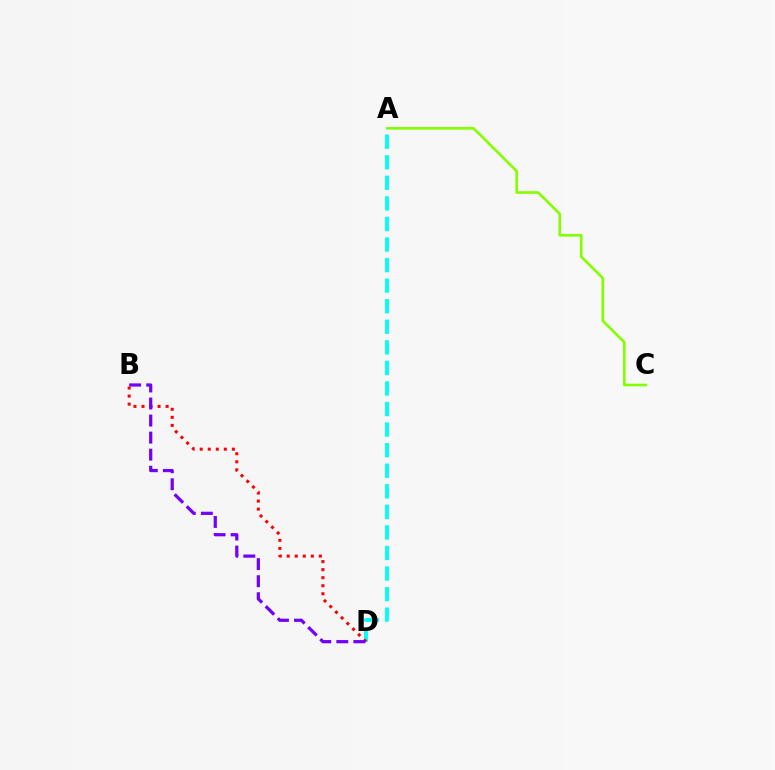{('A', 'C'): [{'color': '#84ff00', 'line_style': 'solid', 'thickness': 1.9}], ('A', 'D'): [{'color': '#00fff6', 'line_style': 'dashed', 'thickness': 2.79}], ('B', 'D'): [{'color': '#ff0000', 'line_style': 'dotted', 'thickness': 2.18}, {'color': '#7200ff', 'line_style': 'dashed', 'thickness': 2.32}]}